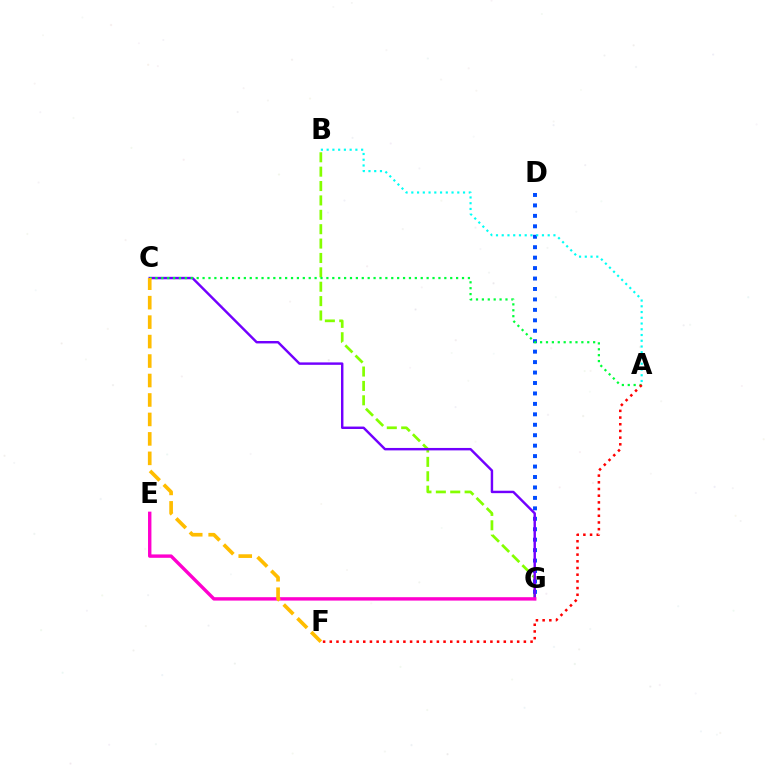{('B', 'G'): [{'color': '#84ff00', 'line_style': 'dashed', 'thickness': 1.95}], ('D', 'G'): [{'color': '#004bff', 'line_style': 'dotted', 'thickness': 2.84}], ('C', 'G'): [{'color': '#7200ff', 'line_style': 'solid', 'thickness': 1.75}], ('A', 'C'): [{'color': '#00ff39', 'line_style': 'dotted', 'thickness': 1.6}], ('A', 'F'): [{'color': '#ff0000', 'line_style': 'dotted', 'thickness': 1.82}], ('A', 'B'): [{'color': '#00fff6', 'line_style': 'dotted', 'thickness': 1.56}], ('E', 'G'): [{'color': '#ff00cf', 'line_style': 'solid', 'thickness': 2.45}], ('C', 'F'): [{'color': '#ffbd00', 'line_style': 'dashed', 'thickness': 2.64}]}